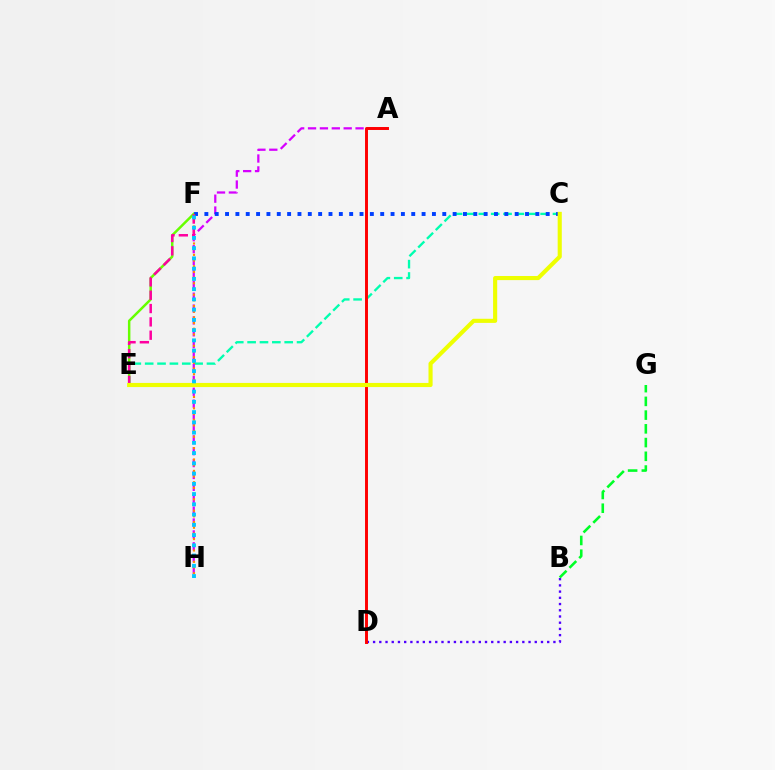{('C', 'E'): [{'color': '#00ffaf', 'line_style': 'dashed', 'thickness': 1.68}, {'color': '#eeff00', 'line_style': 'solid', 'thickness': 2.96}], ('E', 'F'): [{'color': '#66ff00', 'line_style': 'solid', 'thickness': 1.78}, {'color': '#ff00a0', 'line_style': 'dashed', 'thickness': 1.81}], ('A', 'H'): [{'color': '#d600ff', 'line_style': 'dashed', 'thickness': 1.61}], ('B', 'D'): [{'color': '#4f00ff', 'line_style': 'dotted', 'thickness': 1.69}], ('C', 'F'): [{'color': '#003fff', 'line_style': 'dotted', 'thickness': 2.81}], ('F', 'H'): [{'color': '#ff8800', 'line_style': 'dotted', 'thickness': 1.54}, {'color': '#00c7ff', 'line_style': 'dotted', 'thickness': 2.78}], ('B', 'G'): [{'color': '#00ff27', 'line_style': 'dashed', 'thickness': 1.87}], ('A', 'D'): [{'color': '#ff0000', 'line_style': 'solid', 'thickness': 2.12}]}